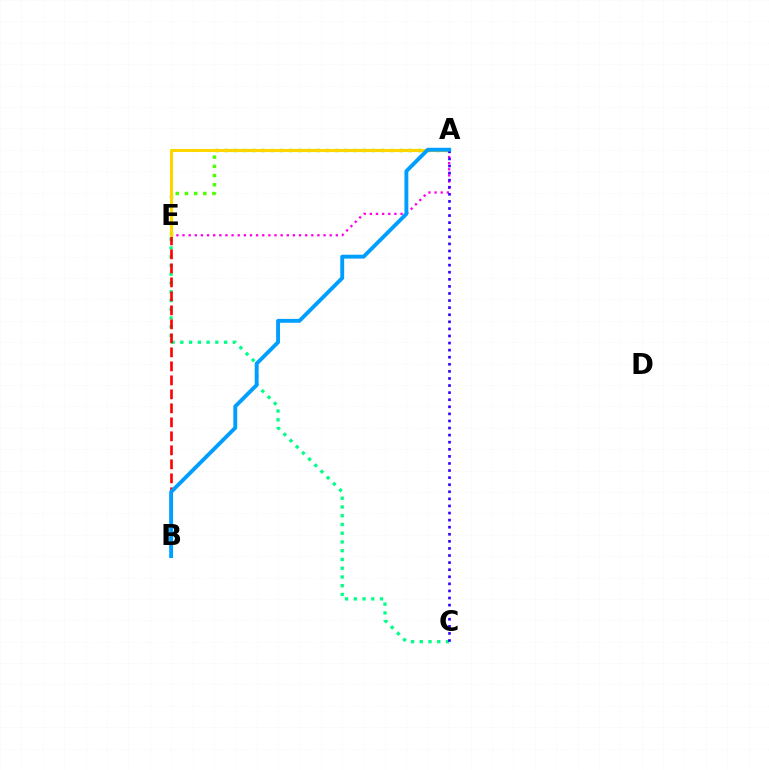{('C', 'E'): [{'color': '#00ff86', 'line_style': 'dotted', 'thickness': 2.38}], ('A', 'E'): [{'color': '#4fff00', 'line_style': 'dotted', 'thickness': 2.5}, {'color': '#ff00ed', 'line_style': 'dotted', 'thickness': 1.67}, {'color': '#ffd500', 'line_style': 'solid', 'thickness': 2.2}], ('B', 'E'): [{'color': '#ff0000', 'line_style': 'dashed', 'thickness': 1.9}], ('A', 'C'): [{'color': '#3700ff', 'line_style': 'dotted', 'thickness': 1.92}], ('A', 'B'): [{'color': '#009eff', 'line_style': 'solid', 'thickness': 2.79}]}